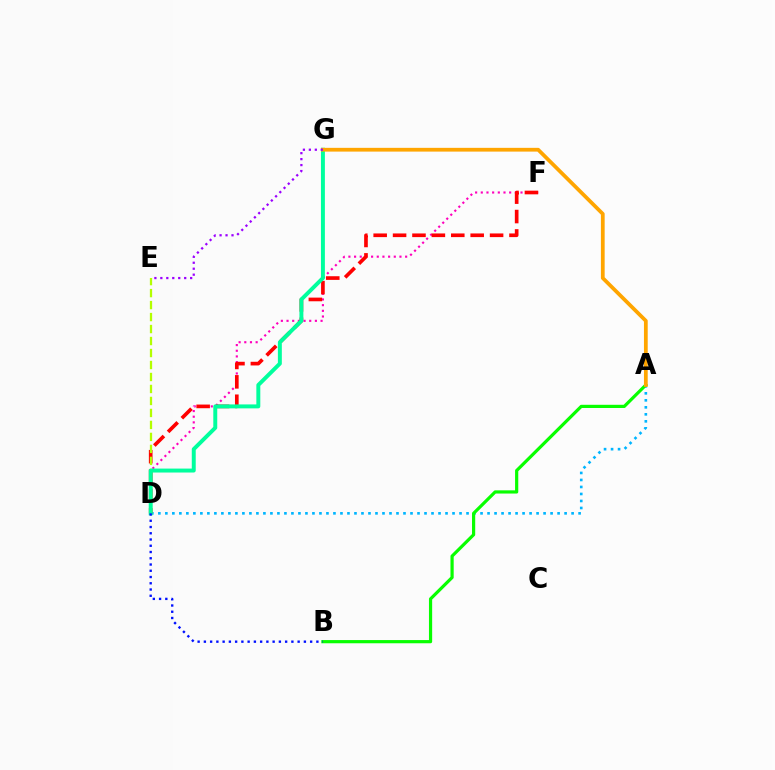{('A', 'D'): [{'color': '#00b5ff', 'line_style': 'dotted', 'thickness': 1.9}], ('A', 'B'): [{'color': '#08ff00', 'line_style': 'solid', 'thickness': 2.3}], ('D', 'F'): [{'color': '#ff00bd', 'line_style': 'dotted', 'thickness': 1.54}, {'color': '#ff0000', 'line_style': 'dashed', 'thickness': 2.64}], ('D', 'E'): [{'color': '#b3ff00', 'line_style': 'dashed', 'thickness': 1.63}], ('D', 'G'): [{'color': '#00ff9d', 'line_style': 'solid', 'thickness': 2.84}], ('A', 'G'): [{'color': '#ffa500', 'line_style': 'solid', 'thickness': 2.71}], ('E', 'G'): [{'color': '#9b00ff', 'line_style': 'dotted', 'thickness': 1.62}], ('B', 'D'): [{'color': '#0010ff', 'line_style': 'dotted', 'thickness': 1.7}]}